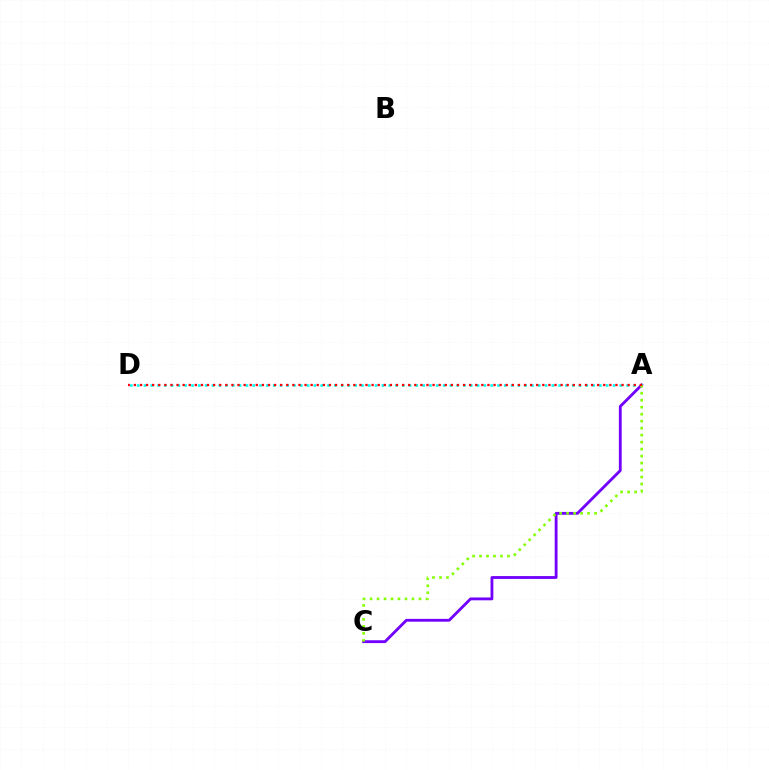{('A', 'C'): [{'color': '#7200ff', 'line_style': 'solid', 'thickness': 2.04}, {'color': '#84ff00', 'line_style': 'dotted', 'thickness': 1.9}], ('A', 'D'): [{'color': '#00fff6', 'line_style': 'dotted', 'thickness': 1.85}, {'color': '#ff0000', 'line_style': 'dotted', 'thickness': 1.66}]}